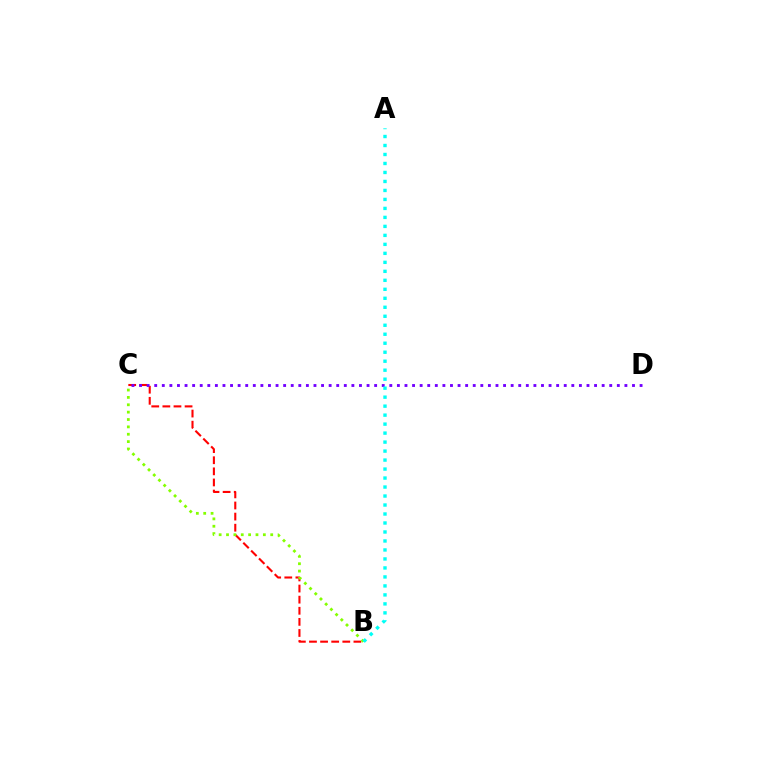{('B', 'C'): [{'color': '#ff0000', 'line_style': 'dashed', 'thickness': 1.51}, {'color': '#84ff00', 'line_style': 'dotted', 'thickness': 2.0}], ('C', 'D'): [{'color': '#7200ff', 'line_style': 'dotted', 'thickness': 2.06}], ('A', 'B'): [{'color': '#00fff6', 'line_style': 'dotted', 'thickness': 2.44}]}